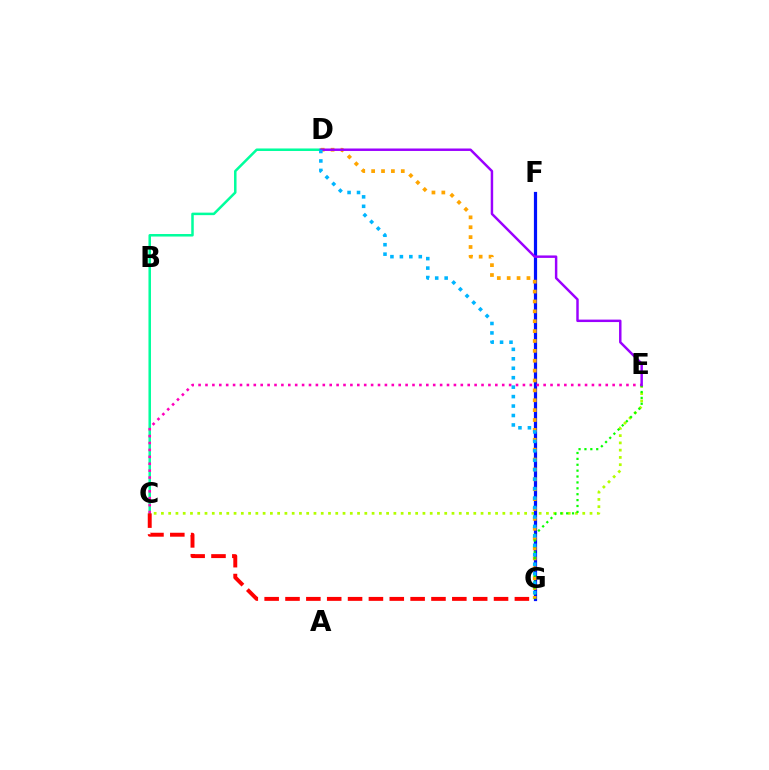{('C', 'D'): [{'color': '#00ff9d', 'line_style': 'solid', 'thickness': 1.81}], ('C', 'E'): [{'color': '#b3ff00', 'line_style': 'dotted', 'thickness': 1.97}, {'color': '#ff00bd', 'line_style': 'dotted', 'thickness': 1.88}], ('F', 'G'): [{'color': '#0010ff', 'line_style': 'solid', 'thickness': 2.3}], ('D', 'G'): [{'color': '#ffa500', 'line_style': 'dotted', 'thickness': 2.69}, {'color': '#00b5ff', 'line_style': 'dotted', 'thickness': 2.57}], ('E', 'G'): [{'color': '#08ff00', 'line_style': 'dotted', 'thickness': 1.6}], ('D', 'E'): [{'color': '#9b00ff', 'line_style': 'solid', 'thickness': 1.77}], ('C', 'G'): [{'color': '#ff0000', 'line_style': 'dashed', 'thickness': 2.83}]}